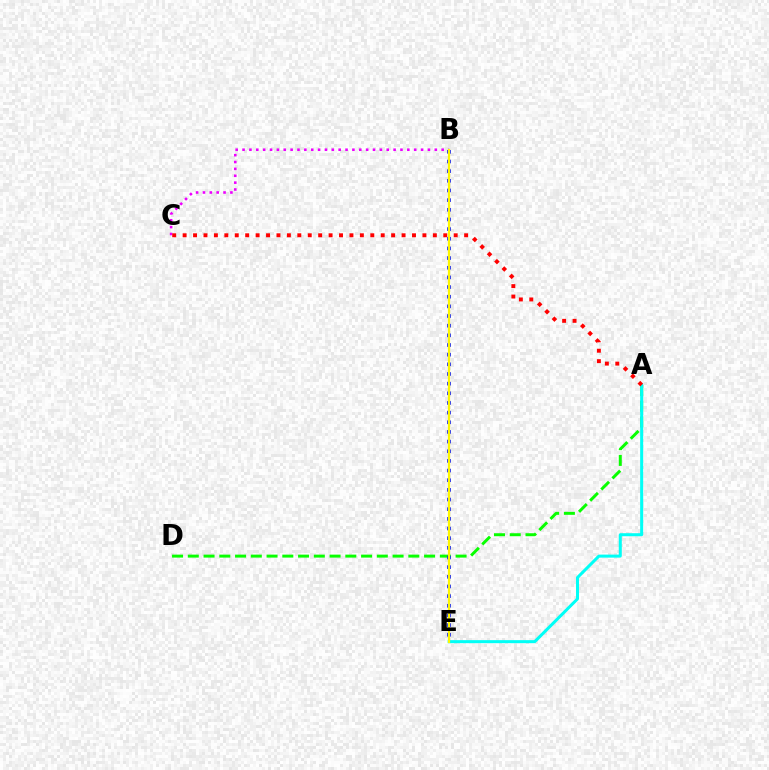{('A', 'D'): [{'color': '#08ff00', 'line_style': 'dashed', 'thickness': 2.14}], ('B', 'E'): [{'color': '#0010ff', 'line_style': 'dotted', 'thickness': 2.62}, {'color': '#fcf500', 'line_style': 'solid', 'thickness': 1.58}], ('B', 'C'): [{'color': '#ee00ff', 'line_style': 'dotted', 'thickness': 1.87}], ('A', 'E'): [{'color': '#00fff6', 'line_style': 'solid', 'thickness': 2.18}], ('A', 'C'): [{'color': '#ff0000', 'line_style': 'dotted', 'thickness': 2.83}]}